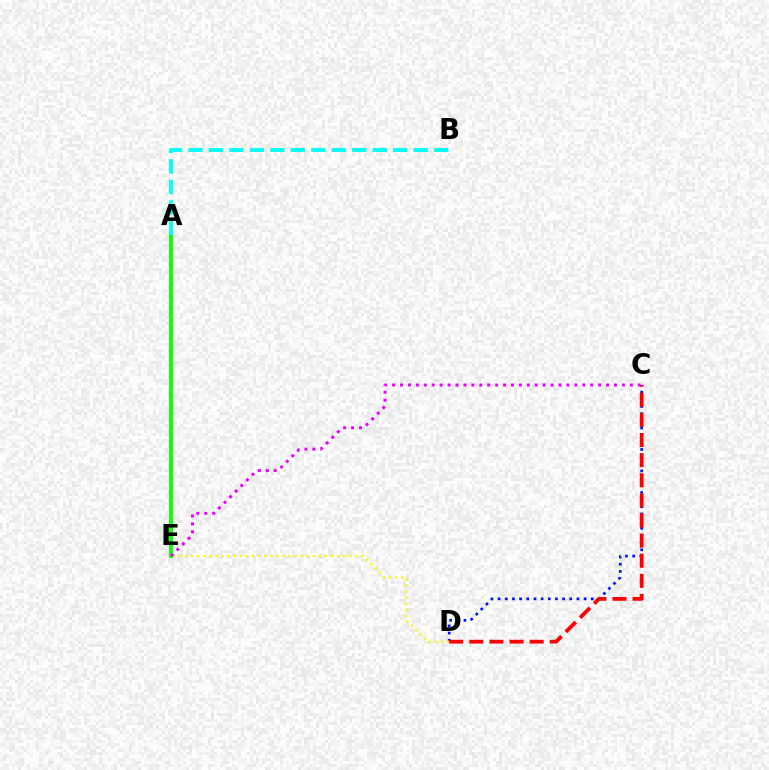{('C', 'D'): [{'color': '#0010ff', 'line_style': 'dotted', 'thickness': 1.95}, {'color': '#ff0000', 'line_style': 'dashed', 'thickness': 2.73}], ('A', 'E'): [{'color': '#08ff00', 'line_style': 'solid', 'thickness': 2.76}], ('A', 'B'): [{'color': '#00fff6', 'line_style': 'dashed', 'thickness': 2.78}], ('D', 'E'): [{'color': '#fcf500', 'line_style': 'dotted', 'thickness': 1.65}], ('C', 'E'): [{'color': '#ee00ff', 'line_style': 'dotted', 'thickness': 2.15}]}